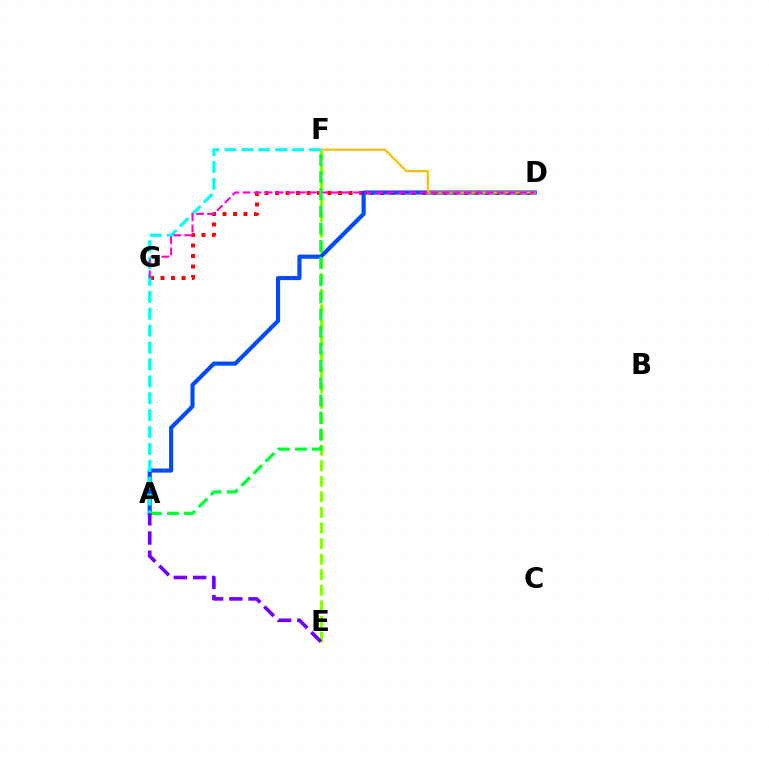{('E', 'F'): [{'color': '#84ff00', 'line_style': 'dashed', 'thickness': 2.12}], ('D', 'G'): [{'color': '#ff0000', 'line_style': 'dotted', 'thickness': 2.85}, {'color': '#ff00cf', 'line_style': 'dashed', 'thickness': 1.5}], ('A', 'D'): [{'color': '#004bff', 'line_style': 'solid', 'thickness': 2.97}], ('D', 'F'): [{'color': '#ffbd00', 'line_style': 'solid', 'thickness': 1.55}], ('A', 'F'): [{'color': '#00fff6', 'line_style': 'dashed', 'thickness': 2.3}, {'color': '#00ff39', 'line_style': 'dashed', 'thickness': 2.33}], ('A', 'E'): [{'color': '#7200ff', 'line_style': 'dashed', 'thickness': 2.61}]}